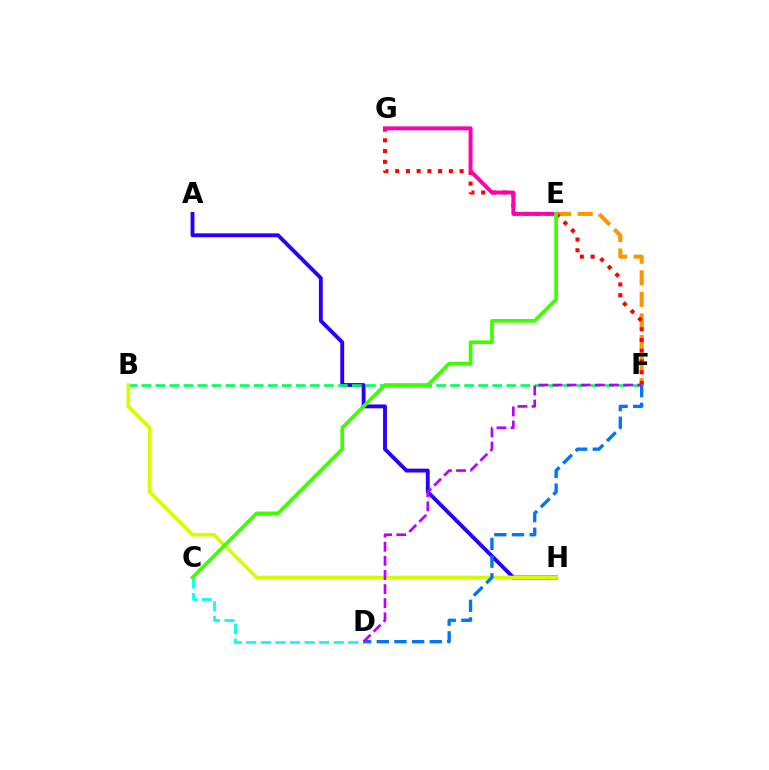{('C', 'D'): [{'color': '#00fff6', 'line_style': 'dashed', 'thickness': 1.98}], ('E', 'F'): [{'color': '#ff9400', 'line_style': 'dashed', 'thickness': 2.93}], ('F', 'G'): [{'color': '#ff0000', 'line_style': 'dotted', 'thickness': 2.92}], ('E', 'G'): [{'color': '#ff00ac', 'line_style': 'solid', 'thickness': 2.84}], ('A', 'H'): [{'color': '#2500ff', 'line_style': 'solid', 'thickness': 2.78}], ('B', 'F'): [{'color': '#00ff5c', 'line_style': 'dashed', 'thickness': 1.91}], ('B', 'H'): [{'color': '#d1ff00', 'line_style': 'solid', 'thickness': 2.64}], ('D', 'F'): [{'color': '#0074ff', 'line_style': 'dashed', 'thickness': 2.4}, {'color': '#b900ff', 'line_style': 'dashed', 'thickness': 1.92}], ('C', 'E'): [{'color': '#3dff00', 'line_style': 'solid', 'thickness': 2.66}]}